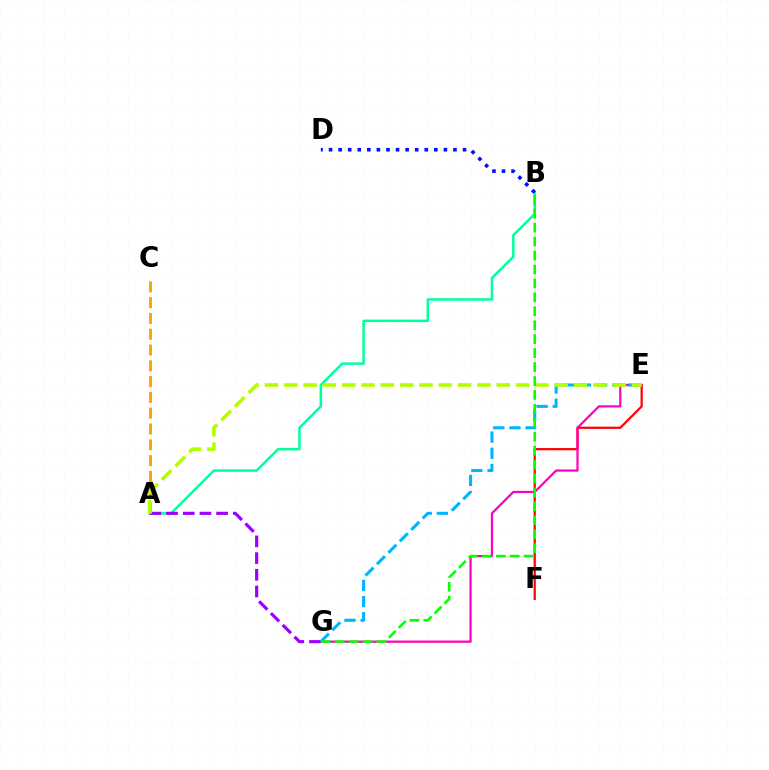{('E', 'F'): [{'color': '#ff0000', 'line_style': 'solid', 'thickness': 1.6}], ('A', 'B'): [{'color': '#00ff9d', 'line_style': 'solid', 'thickness': 1.8}], ('B', 'D'): [{'color': '#0010ff', 'line_style': 'dotted', 'thickness': 2.6}], ('A', 'G'): [{'color': '#9b00ff', 'line_style': 'dashed', 'thickness': 2.27}], ('E', 'G'): [{'color': '#ff00bd', 'line_style': 'solid', 'thickness': 1.6}, {'color': '#00b5ff', 'line_style': 'dashed', 'thickness': 2.2}], ('A', 'C'): [{'color': '#ffa500', 'line_style': 'dashed', 'thickness': 2.15}], ('A', 'E'): [{'color': '#b3ff00', 'line_style': 'dashed', 'thickness': 2.62}], ('B', 'G'): [{'color': '#08ff00', 'line_style': 'dashed', 'thickness': 1.89}]}